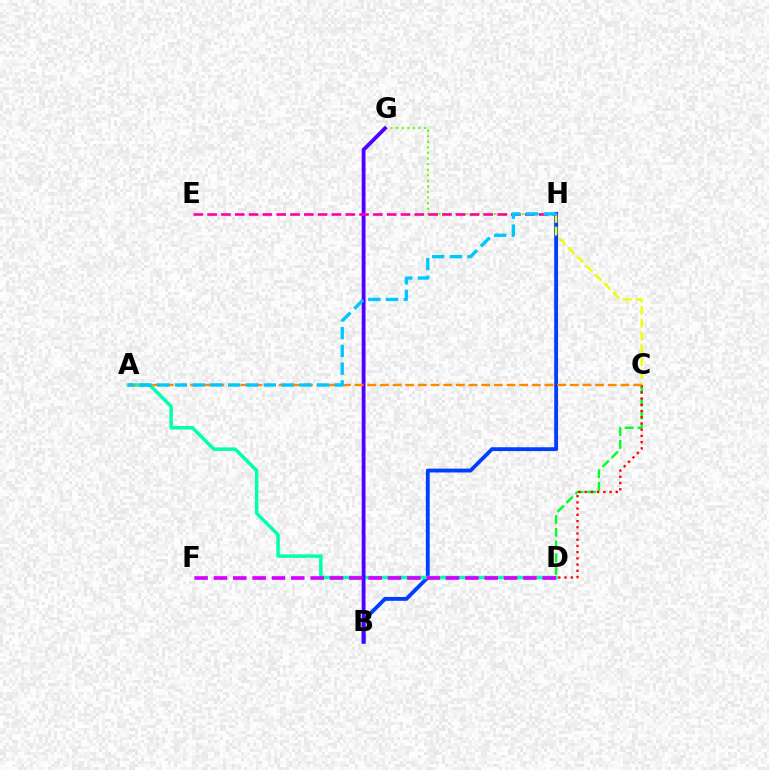{('B', 'H'): [{'color': '#003fff', 'line_style': 'solid', 'thickness': 2.77}], ('C', 'H'): [{'color': '#eeff00', 'line_style': 'dashed', 'thickness': 1.73}], ('C', 'D'): [{'color': '#00ff27', 'line_style': 'dashed', 'thickness': 1.73}, {'color': '#ff0000', 'line_style': 'dotted', 'thickness': 1.69}], ('A', 'D'): [{'color': '#00ffaf', 'line_style': 'solid', 'thickness': 2.5}], ('G', 'H'): [{'color': '#66ff00', 'line_style': 'dotted', 'thickness': 1.52}], ('B', 'G'): [{'color': '#4f00ff', 'line_style': 'solid', 'thickness': 2.76}], ('E', 'H'): [{'color': '#ff00a0', 'line_style': 'dashed', 'thickness': 1.88}], ('D', 'F'): [{'color': '#d600ff', 'line_style': 'dashed', 'thickness': 2.63}], ('A', 'C'): [{'color': '#ff8800', 'line_style': 'dashed', 'thickness': 1.72}], ('A', 'H'): [{'color': '#00c7ff', 'line_style': 'dashed', 'thickness': 2.41}]}